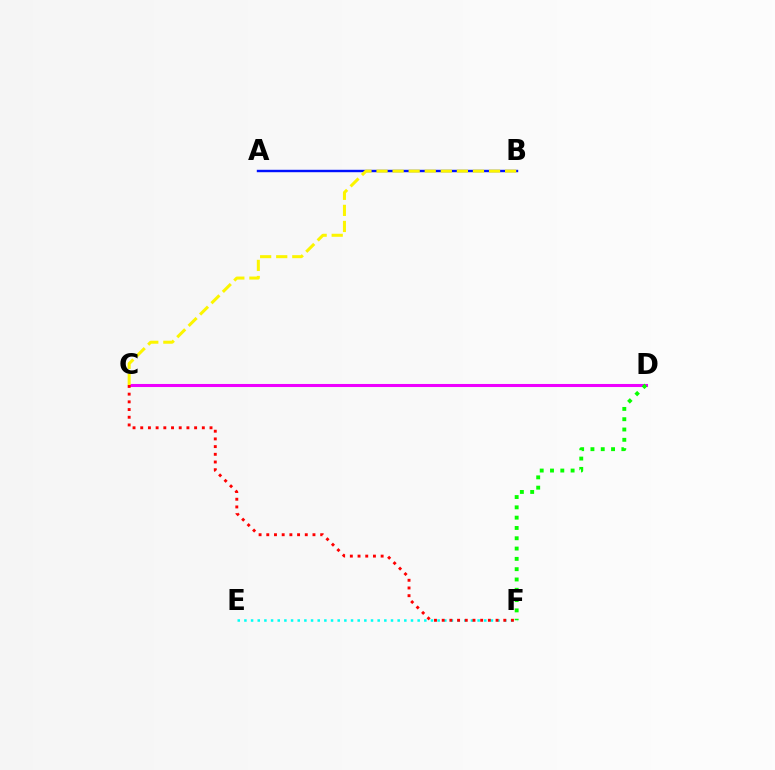{('E', 'F'): [{'color': '#00fff6', 'line_style': 'dotted', 'thickness': 1.81}], ('C', 'D'): [{'color': '#ee00ff', 'line_style': 'solid', 'thickness': 2.21}], ('D', 'F'): [{'color': '#08ff00', 'line_style': 'dotted', 'thickness': 2.8}], ('C', 'F'): [{'color': '#ff0000', 'line_style': 'dotted', 'thickness': 2.09}], ('A', 'B'): [{'color': '#0010ff', 'line_style': 'solid', 'thickness': 1.74}], ('B', 'C'): [{'color': '#fcf500', 'line_style': 'dashed', 'thickness': 2.18}]}